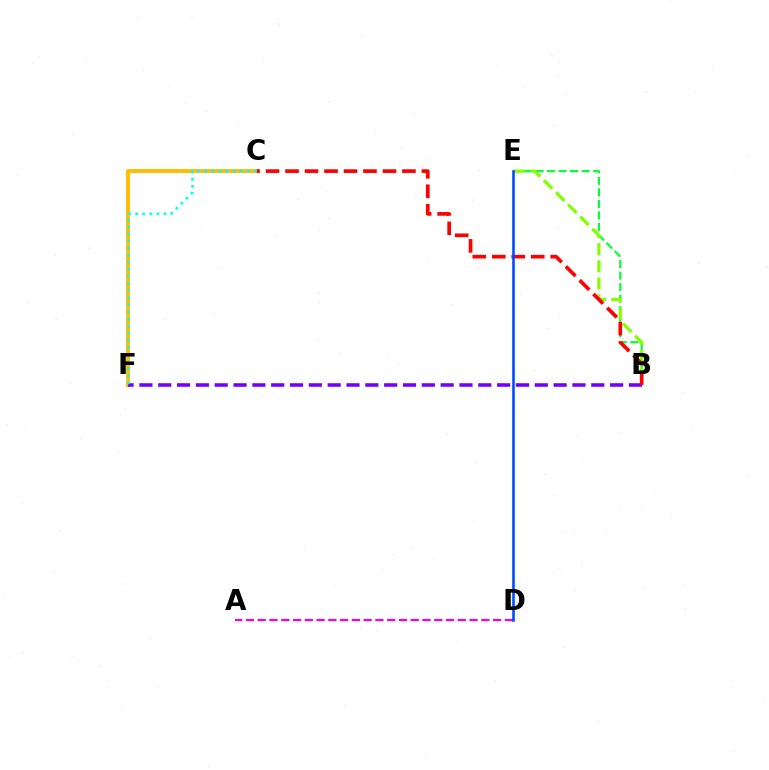{('B', 'E'): [{'color': '#00ff39', 'line_style': 'dashed', 'thickness': 1.56}, {'color': '#84ff00', 'line_style': 'dashed', 'thickness': 2.33}], ('C', 'F'): [{'color': '#ffbd00', 'line_style': 'solid', 'thickness': 2.8}, {'color': '#00fff6', 'line_style': 'dotted', 'thickness': 1.93}], ('B', 'F'): [{'color': '#7200ff', 'line_style': 'dashed', 'thickness': 2.56}], ('B', 'C'): [{'color': '#ff0000', 'line_style': 'dashed', 'thickness': 2.65}], ('A', 'D'): [{'color': '#ff00cf', 'line_style': 'dashed', 'thickness': 1.6}], ('D', 'E'): [{'color': '#004bff', 'line_style': 'solid', 'thickness': 1.87}]}